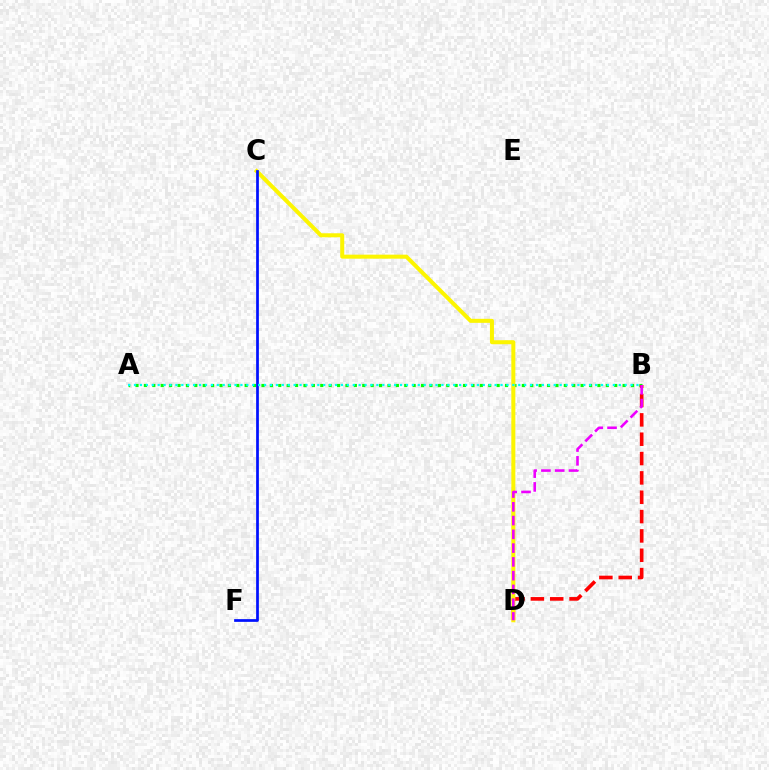{('A', 'B'): [{'color': '#08ff00', 'line_style': 'dotted', 'thickness': 2.28}, {'color': '#00fff6', 'line_style': 'dotted', 'thickness': 1.61}], ('B', 'D'): [{'color': '#ff0000', 'line_style': 'dashed', 'thickness': 2.63}, {'color': '#ee00ff', 'line_style': 'dashed', 'thickness': 1.87}], ('C', 'D'): [{'color': '#fcf500', 'line_style': 'solid', 'thickness': 2.89}], ('C', 'F'): [{'color': '#0010ff', 'line_style': 'solid', 'thickness': 1.96}]}